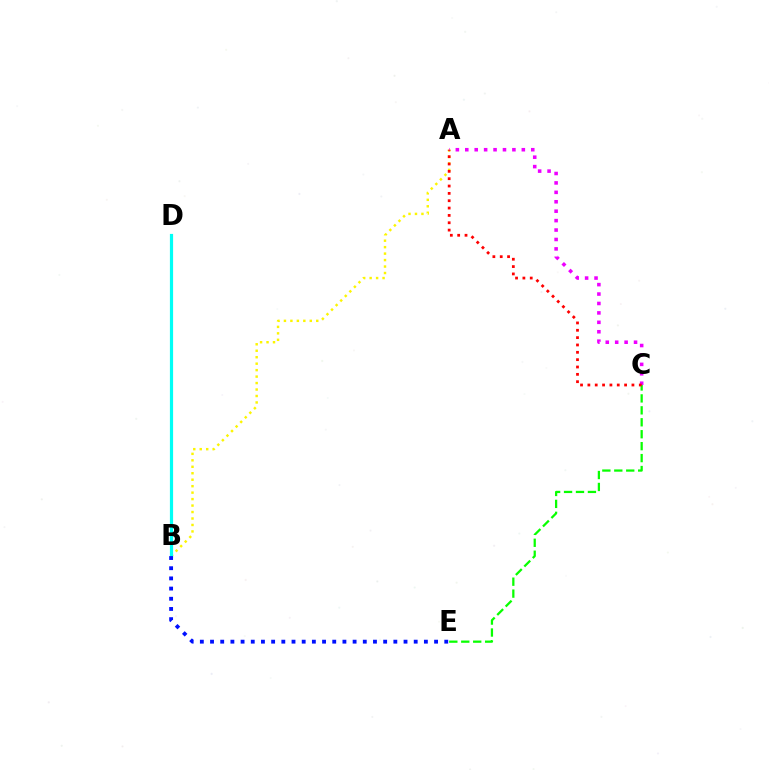{('A', 'B'): [{'color': '#fcf500', 'line_style': 'dotted', 'thickness': 1.76}], ('C', 'E'): [{'color': '#08ff00', 'line_style': 'dashed', 'thickness': 1.62}], ('A', 'C'): [{'color': '#ee00ff', 'line_style': 'dotted', 'thickness': 2.56}, {'color': '#ff0000', 'line_style': 'dotted', 'thickness': 2.0}], ('B', 'D'): [{'color': '#00fff6', 'line_style': 'solid', 'thickness': 2.3}], ('B', 'E'): [{'color': '#0010ff', 'line_style': 'dotted', 'thickness': 2.77}]}